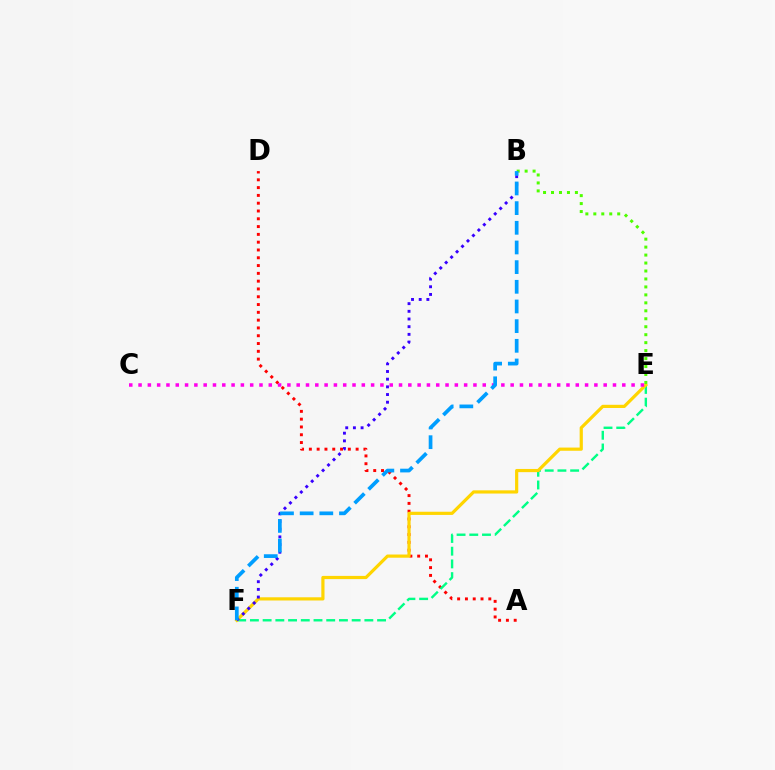{('A', 'D'): [{'color': '#ff0000', 'line_style': 'dotted', 'thickness': 2.12}], ('E', 'F'): [{'color': '#00ff86', 'line_style': 'dashed', 'thickness': 1.73}, {'color': '#ffd500', 'line_style': 'solid', 'thickness': 2.3}], ('B', 'F'): [{'color': '#3700ff', 'line_style': 'dotted', 'thickness': 2.09}, {'color': '#009eff', 'line_style': 'dashed', 'thickness': 2.67}], ('C', 'E'): [{'color': '#ff00ed', 'line_style': 'dotted', 'thickness': 2.53}], ('B', 'E'): [{'color': '#4fff00', 'line_style': 'dotted', 'thickness': 2.16}]}